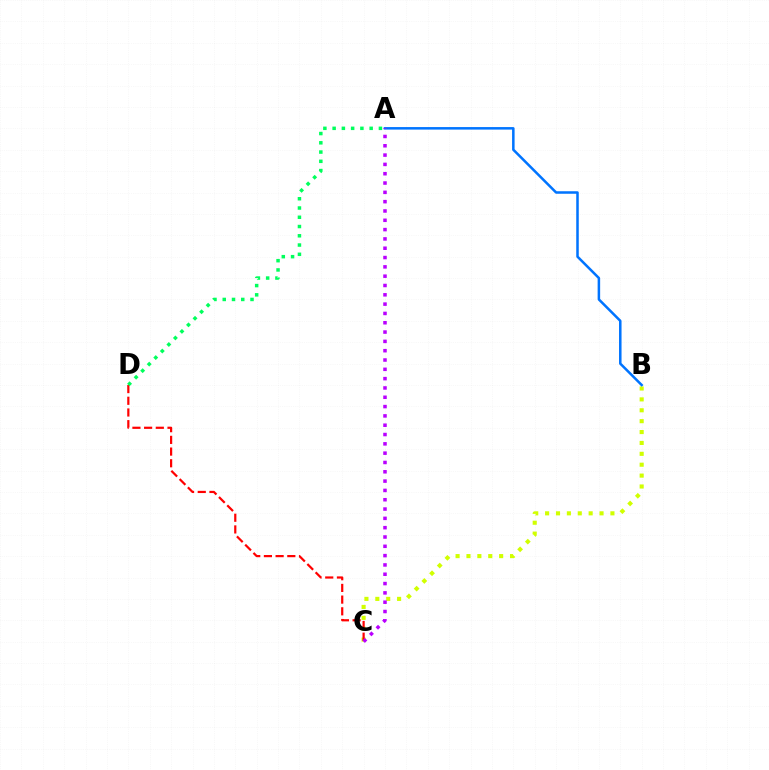{('B', 'C'): [{'color': '#d1ff00', 'line_style': 'dotted', 'thickness': 2.96}], ('C', 'D'): [{'color': '#ff0000', 'line_style': 'dashed', 'thickness': 1.59}], ('A', 'B'): [{'color': '#0074ff', 'line_style': 'solid', 'thickness': 1.81}], ('A', 'C'): [{'color': '#b900ff', 'line_style': 'dotted', 'thickness': 2.53}], ('A', 'D'): [{'color': '#00ff5c', 'line_style': 'dotted', 'thickness': 2.52}]}